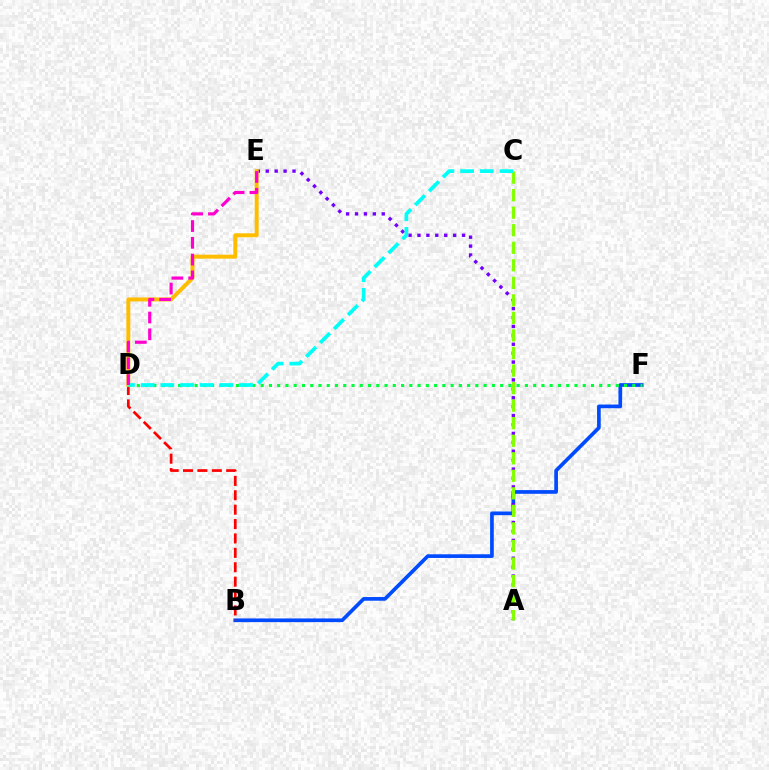{('B', 'F'): [{'color': '#004bff', 'line_style': 'solid', 'thickness': 2.65}], ('A', 'E'): [{'color': '#7200ff', 'line_style': 'dotted', 'thickness': 2.42}], ('D', 'F'): [{'color': '#00ff39', 'line_style': 'dotted', 'thickness': 2.24}], ('A', 'C'): [{'color': '#84ff00', 'line_style': 'dashed', 'thickness': 2.38}], ('B', 'D'): [{'color': '#ff0000', 'line_style': 'dashed', 'thickness': 1.96}], ('D', 'E'): [{'color': '#ffbd00', 'line_style': 'solid', 'thickness': 2.86}, {'color': '#ff00cf', 'line_style': 'dashed', 'thickness': 2.28}], ('C', 'D'): [{'color': '#00fff6', 'line_style': 'dashed', 'thickness': 2.67}]}